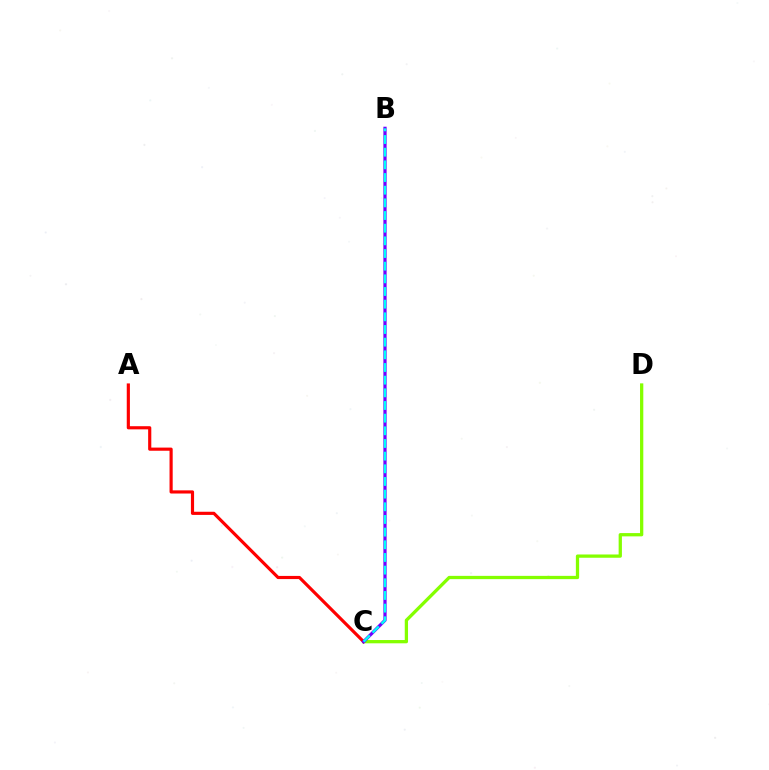{('C', 'D'): [{'color': '#84ff00', 'line_style': 'solid', 'thickness': 2.36}], ('A', 'C'): [{'color': '#ff0000', 'line_style': 'solid', 'thickness': 2.27}], ('B', 'C'): [{'color': '#7200ff', 'line_style': 'solid', 'thickness': 2.33}, {'color': '#00fff6', 'line_style': 'dashed', 'thickness': 1.72}]}